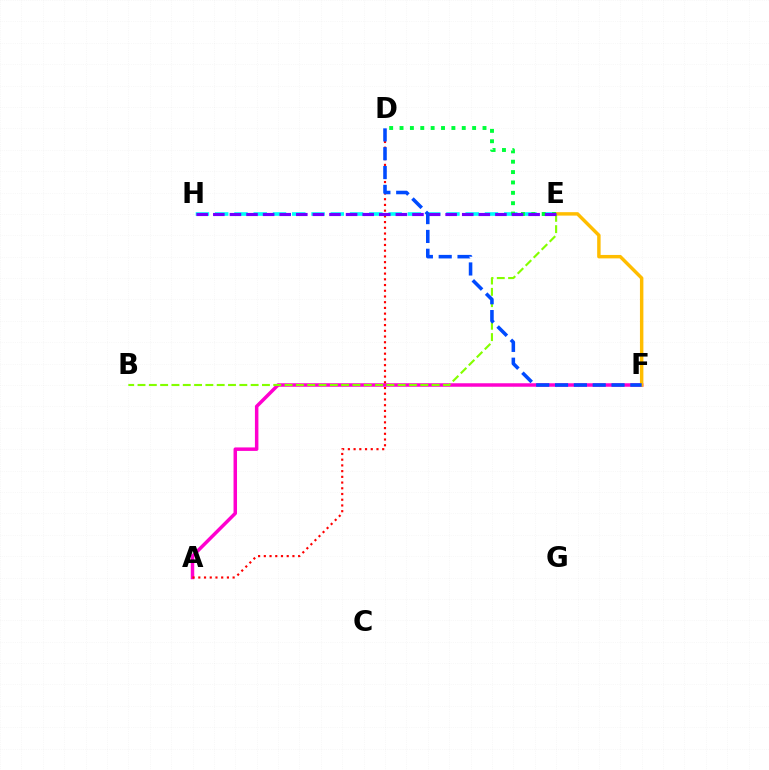{('A', 'F'): [{'color': '#ff00cf', 'line_style': 'solid', 'thickness': 2.51}], ('E', 'H'): [{'color': '#00fff6', 'line_style': 'dashed', 'thickness': 2.62}, {'color': '#7200ff', 'line_style': 'dashed', 'thickness': 2.25}], ('E', 'F'): [{'color': '#ffbd00', 'line_style': 'solid', 'thickness': 2.48}], ('B', 'E'): [{'color': '#84ff00', 'line_style': 'dashed', 'thickness': 1.54}], ('D', 'E'): [{'color': '#00ff39', 'line_style': 'dotted', 'thickness': 2.82}], ('A', 'D'): [{'color': '#ff0000', 'line_style': 'dotted', 'thickness': 1.55}], ('D', 'F'): [{'color': '#004bff', 'line_style': 'dashed', 'thickness': 2.56}]}